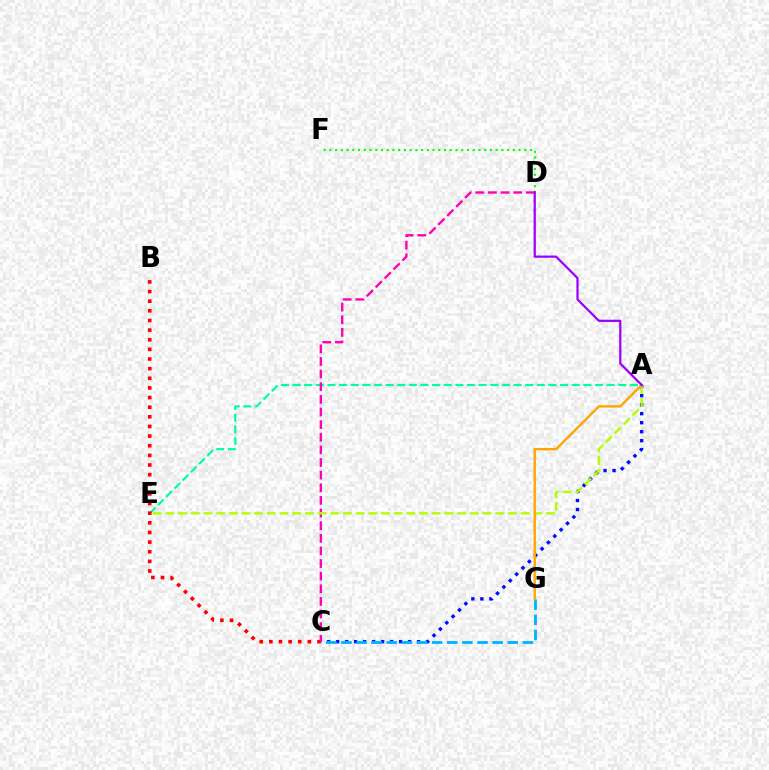{('D', 'F'): [{'color': '#08ff00', 'line_style': 'dotted', 'thickness': 1.56}], ('A', 'C'): [{'color': '#0010ff', 'line_style': 'dotted', 'thickness': 2.44}], ('C', 'G'): [{'color': '#00b5ff', 'line_style': 'dashed', 'thickness': 2.05}], ('A', 'E'): [{'color': '#00ff9d', 'line_style': 'dashed', 'thickness': 1.58}, {'color': '#b3ff00', 'line_style': 'dashed', 'thickness': 1.72}], ('B', 'C'): [{'color': '#ff0000', 'line_style': 'dotted', 'thickness': 2.62}], ('C', 'D'): [{'color': '#ff00bd', 'line_style': 'dashed', 'thickness': 1.72}], ('A', 'G'): [{'color': '#ffa500', 'line_style': 'solid', 'thickness': 1.72}], ('A', 'D'): [{'color': '#9b00ff', 'line_style': 'solid', 'thickness': 1.61}]}